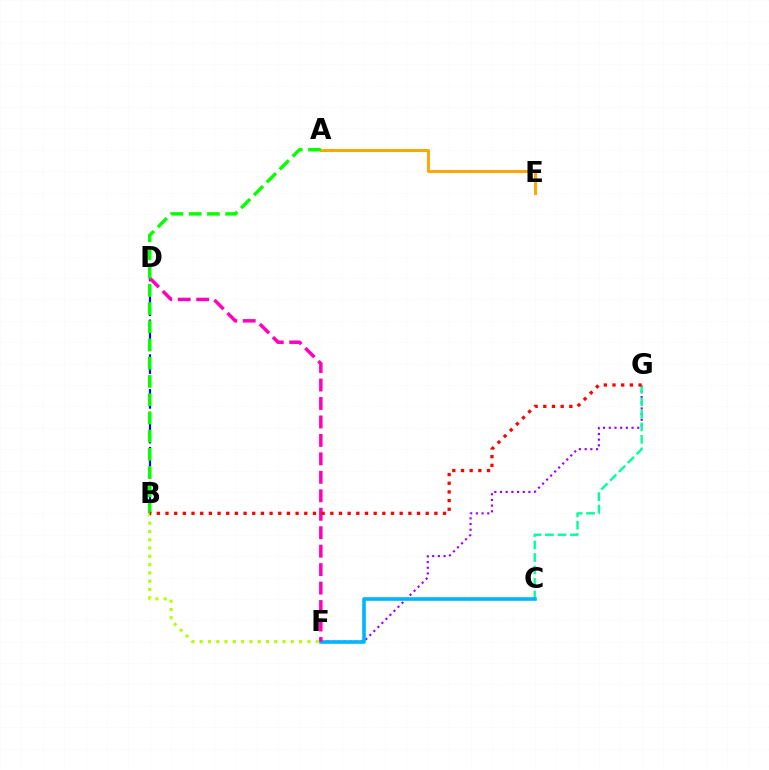{('F', 'G'): [{'color': '#9b00ff', 'line_style': 'dotted', 'thickness': 1.55}], ('A', 'E'): [{'color': '#ffa500', 'line_style': 'solid', 'thickness': 2.11}], ('C', 'G'): [{'color': '#00ff9d', 'line_style': 'dashed', 'thickness': 1.7}], ('C', 'F'): [{'color': '#00b5ff', 'line_style': 'solid', 'thickness': 2.6}], ('B', 'D'): [{'color': '#0010ff', 'line_style': 'dashed', 'thickness': 1.57}], ('B', 'F'): [{'color': '#b3ff00', 'line_style': 'dotted', 'thickness': 2.25}], ('D', 'F'): [{'color': '#ff00bd', 'line_style': 'dashed', 'thickness': 2.51}], ('A', 'B'): [{'color': '#08ff00', 'line_style': 'dashed', 'thickness': 2.48}], ('B', 'G'): [{'color': '#ff0000', 'line_style': 'dotted', 'thickness': 2.36}]}